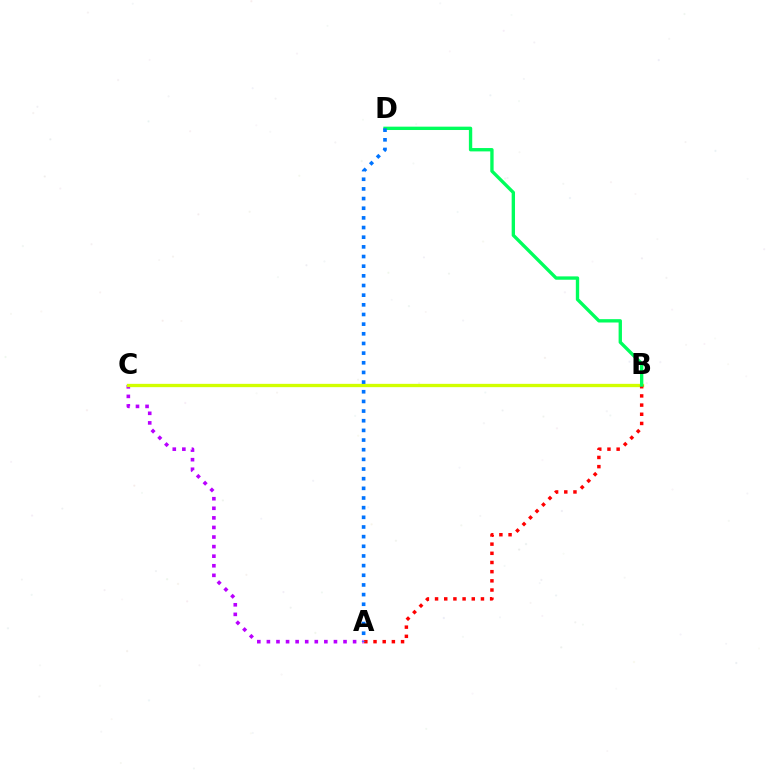{('A', 'C'): [{'color': '#b900ff', 'line_style': 'dotted', 'thickness': 2.6}], ('B', 'C'): [{'color': '#d1ff00', 'line_style': 'solid', 'thickness': 2.38}], ('A', 'B'): [{'color': '#ff0000', 'line_style': 'dotted', 'thickness': 2.49}], ('B', 'D'): [{'color': '#00ff5c', 'line_style': 'solid', 'thickness': 2.41}], ('A', 'D'): [{'color': '#0074ff', 'line_style': 'dotted', 'thickness': 2.62}]}